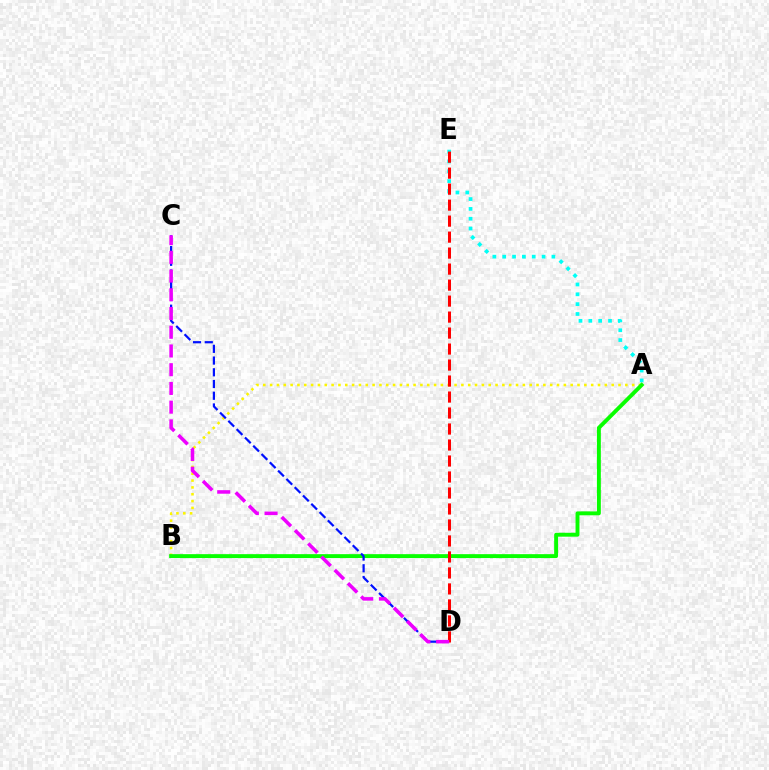{('A', 'E'): [{'color': '#00fff6', 'line_style': 'dotted', 'thickness': 2.67}], ('A', 'B'): [{'color': '#fcf500', 'line_style': 'dotted', 'thickness': 1.86}, {'color': '#08ff00', 'line_style': 'solid', 'thickness': 2.81}], ('C', 'D'): [{'color': '#0010ff', 'line_style': 'dashed', 'thickness': 1.59}, {'color': '#ee00ff', 'line_style': 'dashed', 'thickness': 2.54}], ('D', 'E'): [{'color': '#ff0000', 'line_style': 'dashed', 'thickness': 2.17}]}